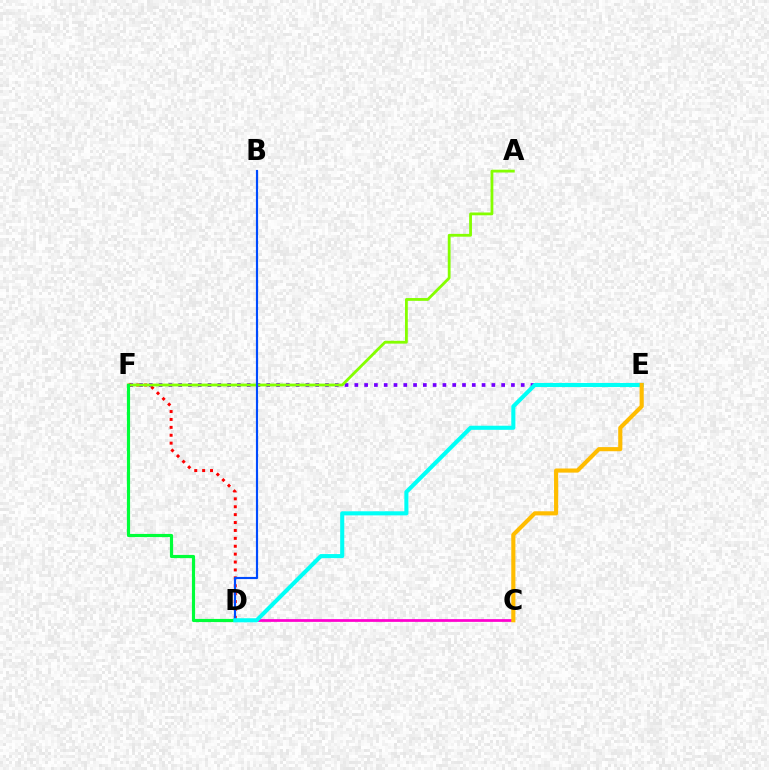{('E', 'F'): [{'color': '#7200ff', 'line_style': 'dotted', 'thickness': 2.66}], ('D', 'F'): [{'color': '#ff0000', 'line_style': 'dotted', 'thickness': 2.15}, {'color': '#00ff39', 'line_style': 'solid', 'thickness': 2.27}], ('A', 'F'): [{'color': '#84ff00', 'line_style': 'solid', 'thickness': 2.02}], ('C', 'D'): [{'color': '#ff00cf', 'line_style': 'solid', 'thickness': 1.98}], ('B', 'D'): [{'color': '#004bff', 'line_style': 'solid', 'thickness': 1.55}], ('D', 'E'): [{'color': '#00fff6', 'line_style': 'solid', 'thickness': 2.94}], ('C', 'E'): [{'color': '#ffbd00', 'line_style': 'solid', 'thickness': 2.97}]}